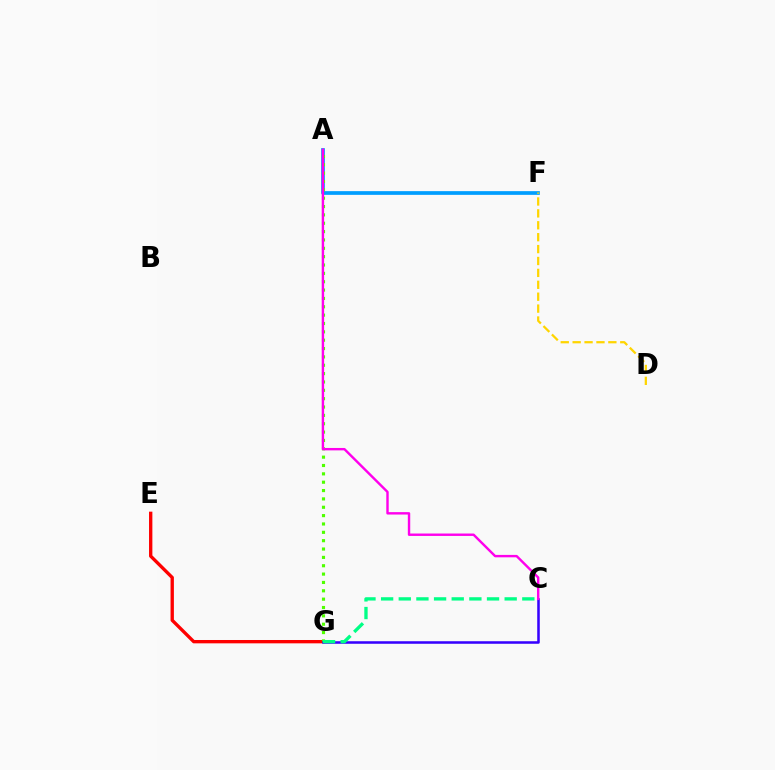{('E', 'G'): [{'color': '#ff0000', 'line_style': 'solid', 'thickness': 2.41}], ('A', 'F'): [{'color': '#009eff', 'line_style': 'solid', 'thickness': 2.66}], ('A', 'G'): [{'color': '#4fff00', 'line_style': 'dotted', 'thickness': 2.27}], ('C', 'G'): [{'color': '#3700ff', 'line_style': 'solid', 'thickness': 1.83}, {'color': '#00ff86', 'line_style': 'dashed', 'thickness': 2.4}], ('D', 'F'): [{'color': '#ffd500', 'line_style': 'dashed', 'thickness': 1.62}], ('A', 'C'): [{'color': '#ff00ed', 'line_style': 'solid', 'thickness': 1.74}]}